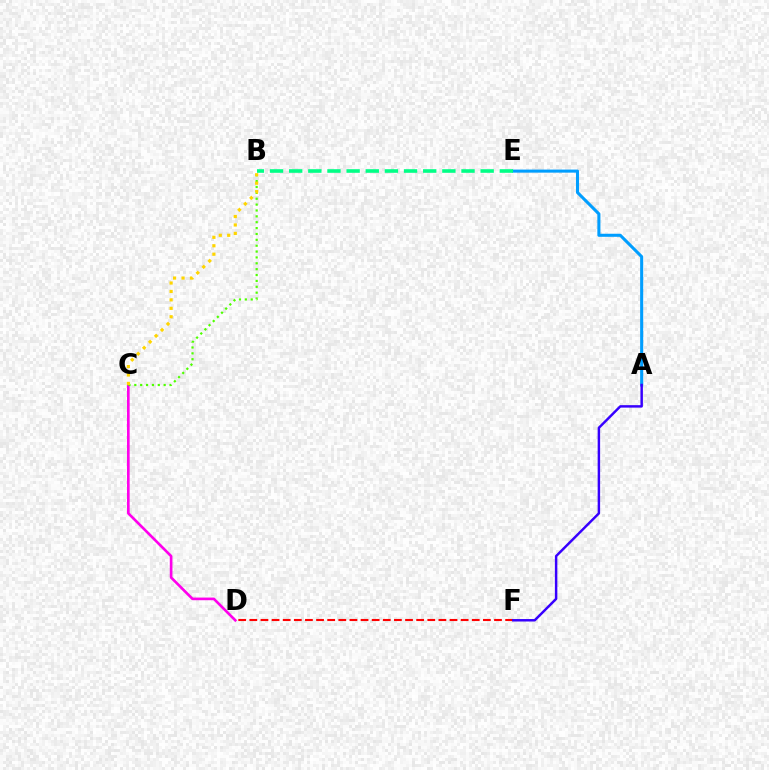{('C', 'D'): [{'color': '#ff00ed', 'line_style': 'solid', 'thickness': 1.91}], ('A', 'E'): [{'color': '#009eff', 'line_style': 'solid', 'thickness': 2.21}], ('B', 'C'): [{'color': '#4fff00', 'line_style': 'dotted', 'thickness': 1.59}, {'color': '#ffd500', 'line_style': 'dotted', 'thickness': 2.29}], ('D', 'F'): [{'color': '#ff0000', 'line_style': 'dashed', 'thickness': 1.51}], ('B', 'E'): [{'color': '#00ff86', 'line_style': 'dashed', 'thickness': 2.6}], ('A', 'F'): [{'color': '#3700ff', 'line_style': 'solid', 'thickness': 1.78}]}